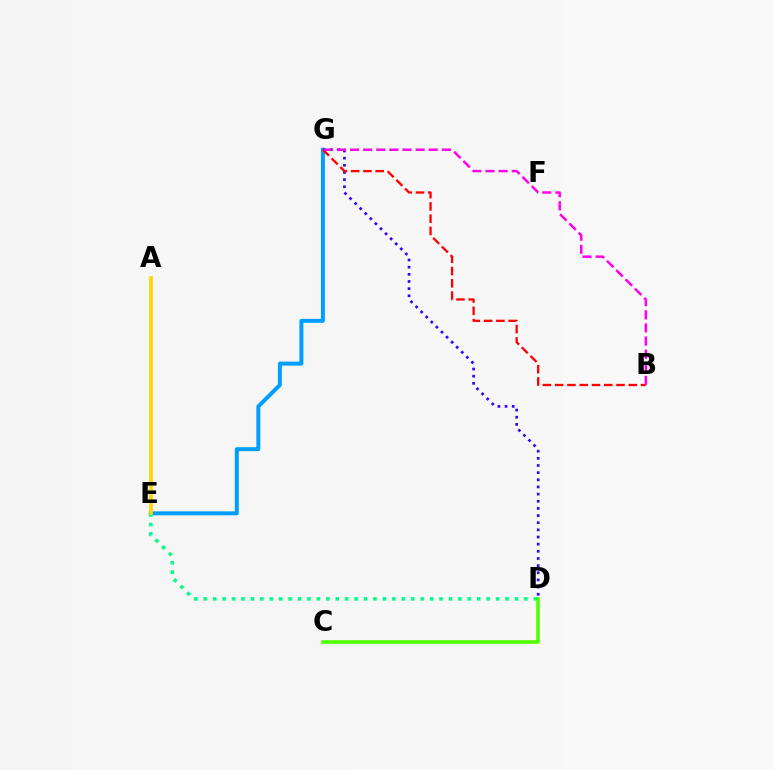{('E', 'G'): [{'color': '#009eff', 'line_style': 'solid', 'thickness': 2.85}], ('D', 'E'): [{'color': '#00ff86', 'line_style': 'dotted', 'thickness': 2.56}], ('D', 'G'): [{'color': '#3700ff', 'line_style': 'dotted', 'thickness': 1.94}], ('C', 'D'): [{'color': '#4fff00', 'line_style': 'solid', 'thickness': 2.58}], ('B', 'G'): [{'color': '#ff0000', 'line_style': 'dashed', 'thickness': 1.67}, {'color': '#ff00ed', 'line_style': 'dashed', 'thickness': 1.78}], ('A', 'E'): [{'color': '#ffd500', 'line_style': 'solid', 'thickness': 2.62}]}